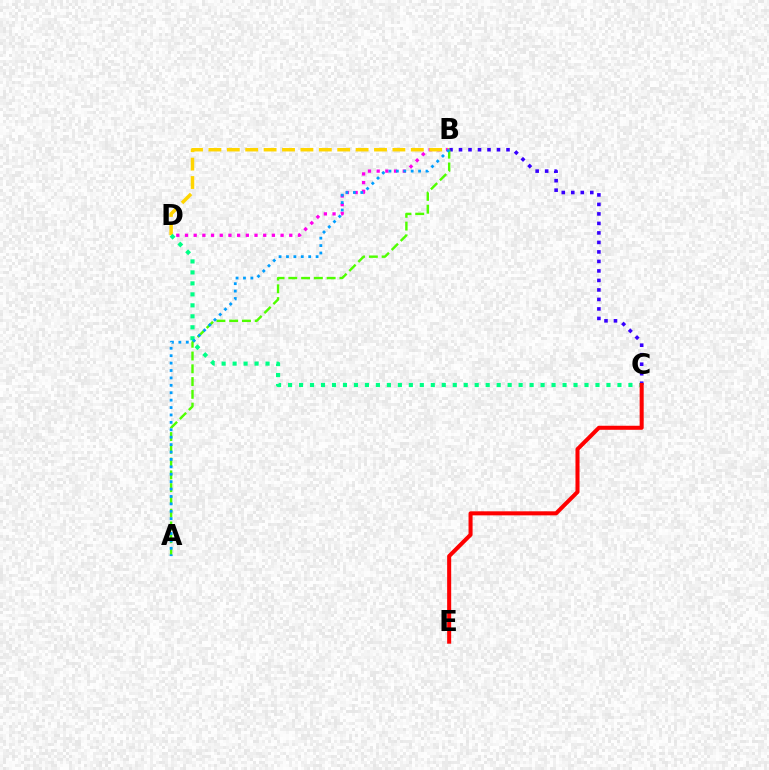{('B', 'C'): [{'color': '#3700ff', 'line_style': 'dotted', 'thickness': 2.58}], ('B', 'D'): [{'color': '#ff00ed', 'line_style': 'dotted', 'thickness': 2.36}, {'color': '#ffd500', 'line_style': 'dashed', 'thickness': 2.5}], ('A', 'B'): [{'color': '#4fff00', 'line_style': 'dashed', 'thickness': 1.73}, {'color': '#009eff', 'line_style': 'dotted', 'thickness': 2.01}], ('C', 'D'): [{'color': '#00ff86', 'line_style': 'dotted', 'thickness': 2.98}], ('C', 'E'): [{'color': '#ff0000', 'line_style': 'solid', 'thickness': 2.91}]}